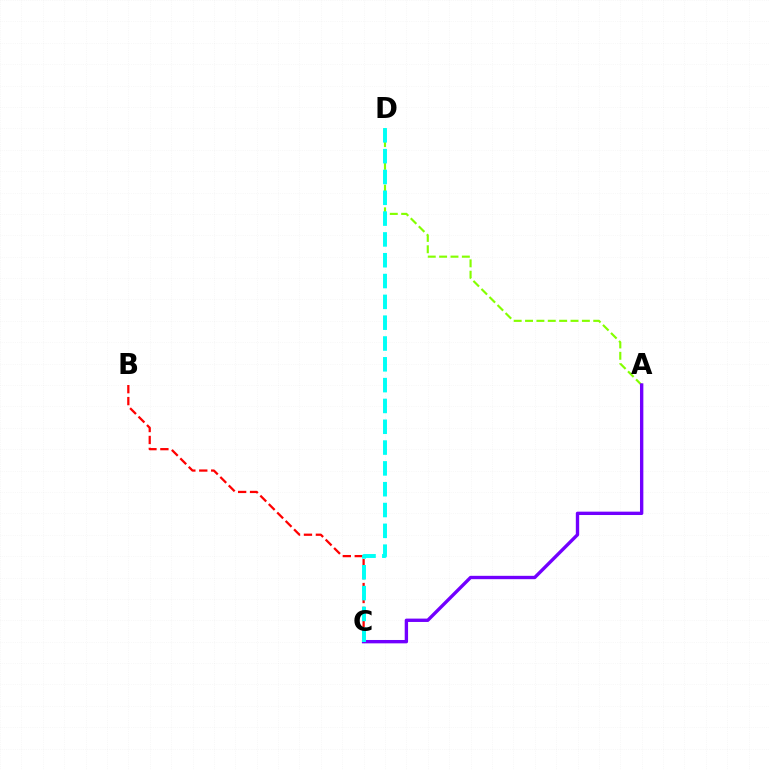{('A', 'D'): [{'color': '#84ff00', 'line_style': 'dashed', 'thickness': 1.54}], ('B', 'C'): [{'color': '#ff0000', 'line_style': 'dashed', 'thickness': 1.62}], ('A', 'C'): [{'color': '#7200ff', 'line_style': 'solid', 'thickness': 2.42}], ('C', 'D'): [{'color': '#00fff6', 'line_style': 'dashed', 'thickness': 2.83}]}